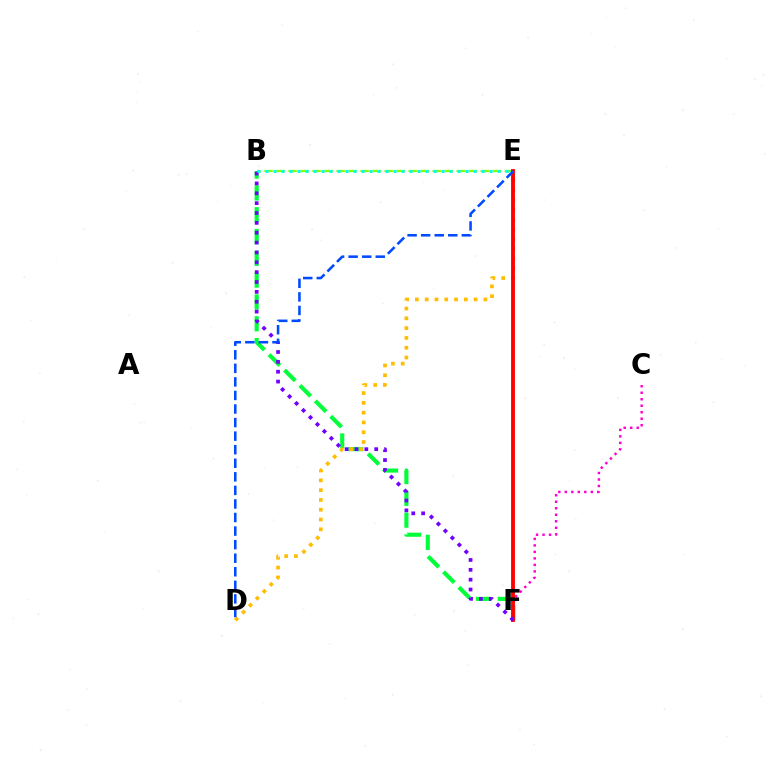{('B', 'E'): [{'color': '#84ff00', 'line_style': 'dashed', 'thickness': 1.63}, {'color': '#00fff6', 'line_style': 'dotted', 'thickness': 2.17}], ('C', 'F'): [{'color': '#ff00cf', 'line_style': 'dotted', 'thickness': 1.77}], ('B', 'F'): [{'color': '#00ff39', 'line_style': 'dashed', 'thickness': 2.96}, {'color': '#7200ff', 'line_style': 'dotted', 'thickness': 2.68}], ('D', 'E'): [{'color': '#ffbd00', 'line_style': 'dotted', 'thickness': 2.66}, {'color': '#004bff', 'line_style': 'dashed', 'thickness': 1.84}], ('E', 'F'): [{'color': '#ff0000', 'line_style': 'solid', 'thickness': 2.77}]}